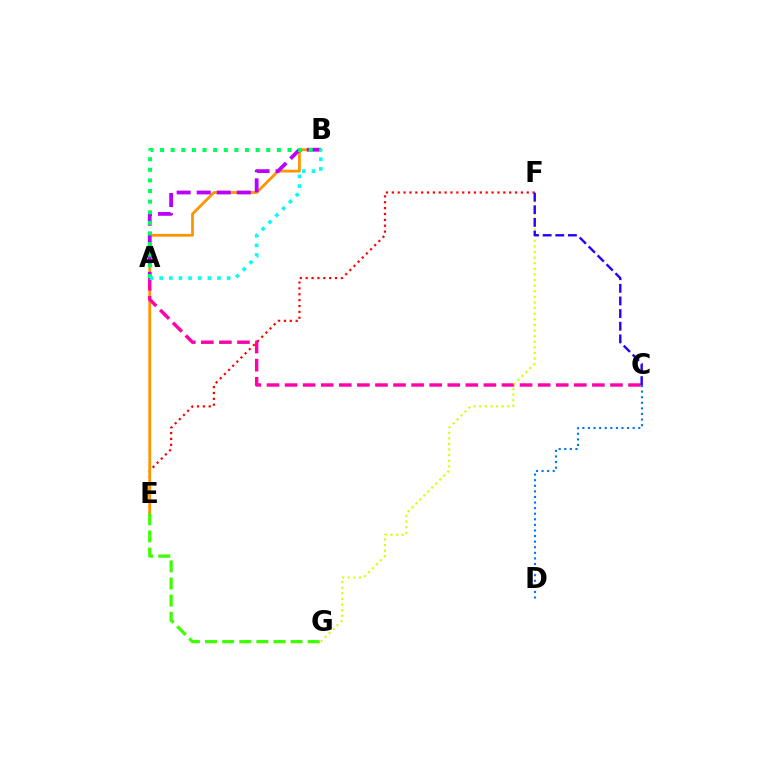{('E', 'F'): [{'color': '#ff0000', 'line_style': 'dotted', 'thickness': 1.59}], ('B', 'E'): [{'color': '#ff9400', 'line_style': 'solid', 'thickness': 1.99}], ('A', 'C'): [{'color': '#ff00ac', 'line_style': 'dashed', 'thickness': 2.46}], ('F', 'G'): [{'color': '#d1ff00', 'line_style': 'dotted', 'thickness': 1.52}], ('A', 'B'): [{'color': '#b900ff', 'line_style': 'dashed', 'thickness': 2.72}, {'color': '#00ff5c', 'line_style': 'dotted', 'thickness': 2.89}, {'color': '#00fff6', 'line_style': 'dotted', 'thickness': 2.62}], ('C', 'F'): [{'color': '#2500ff', 'line_style': 'dashed', 'thickness': 1.72}], ('C', 'D'): [{'color': '#0074ff', 'line_style': 'dotted', 'thickness': 1.52}], ('E', 'G'): [{'color': '#3dff00', 'line_style': 'dashed', 'thickness': 2.32}]}